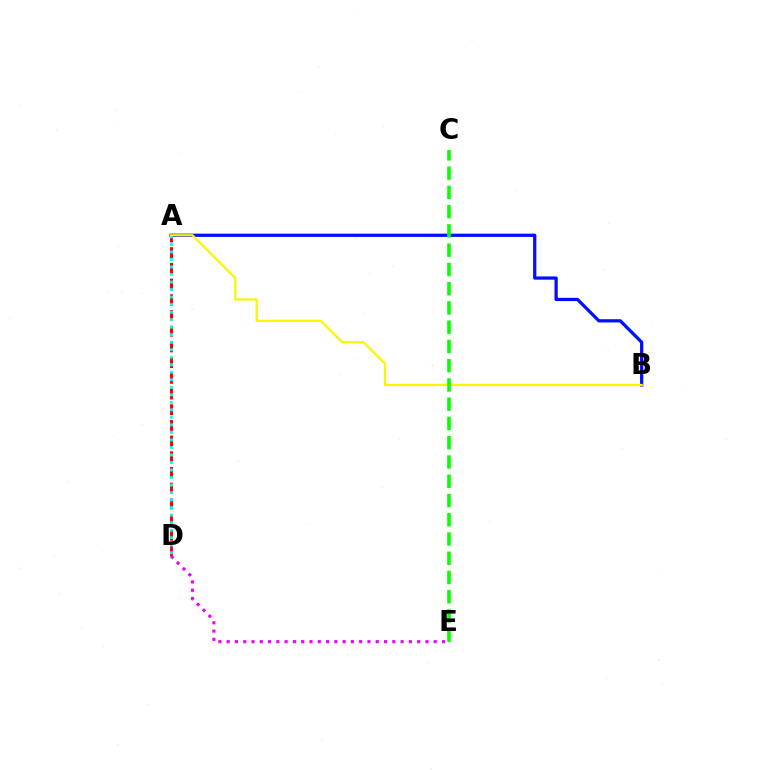{('A', 'D'): [{'color': '#ff0000', 'line_style': 'dashed', 'thickness': 2.13}, {'color': '#00fff6', 'line_style': 'dotted', 'thickness': 2.04}], ('A', 'B'): [{'color': '#0010ff', 'line_style': 'solid', 'thickness': 2.34}, {'color': '#fcf500', 'line_style': 'solid', 'thickness': 1.62}], ('C', 'E'): [{'color': '#08ff00', 'line_style': 'dashed', 'thickness': 2.62}], ('D', 'E'): [{'color': '#ee00ff', 'line_style': 'dotted', 'thickness': 2.25}]}